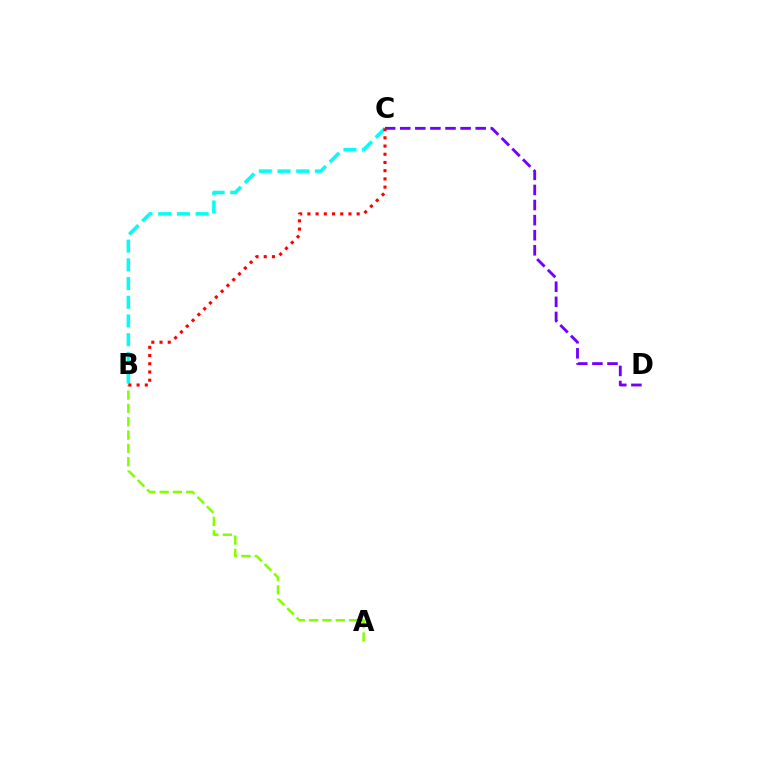{('A', 'B'): [{'color': '#84ff00', 'line_style': 'dashed', 'thickness': 1.81}], ('C', 'D'): [{'color': '#7200ff', 'line_style': 'dashed', 'thickness': 2.05}], ('B', 'C'): [{'color': '#00fff6', 'line_style': 'dashed', 'thickness': 2.54}, {'color': '#ff0000', 'line_style': 'dotted', 'thickness': 2.23}]}